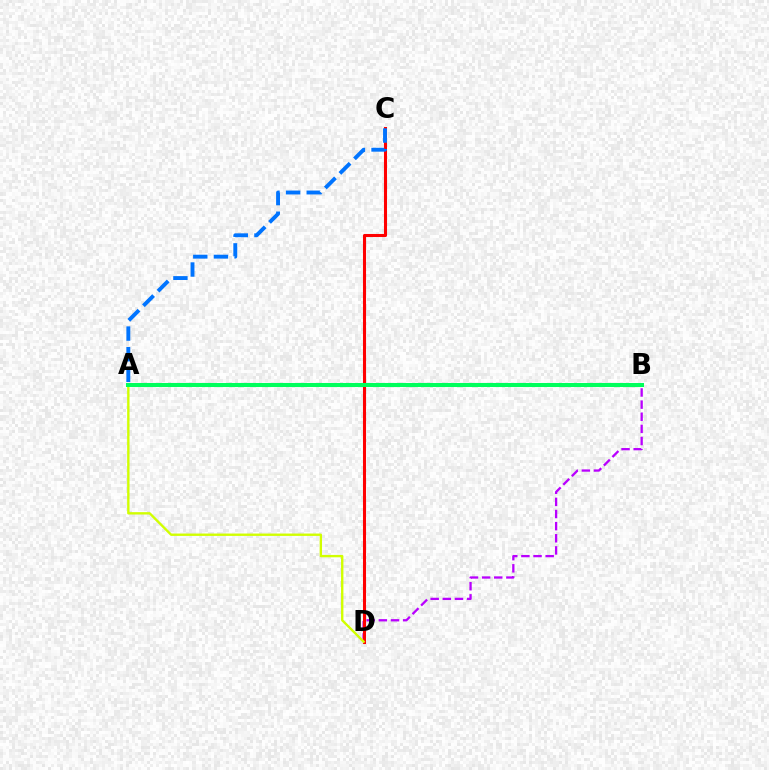{('B', 'D'): [{'color': '#b900ff', 'line_style': 'dashed', 'thickness': 1.65}], ('C', 'D'): [{'color': '#ff0000', 'line_style': 'solid', 'thickness': 2.2}], ('A', 'D'): [{'color': '#d1ff00', 'line_style': 'solid', 'thickness': 1.71}], ('A', 'B'): [{'color': '#00ff5c', 'line_style': 'solid', 'thickness': 2.91}], ('A', 'C'): [{'color': '#0074ff', 'line_style': 'dashed', 'thickness': 2.8}]}